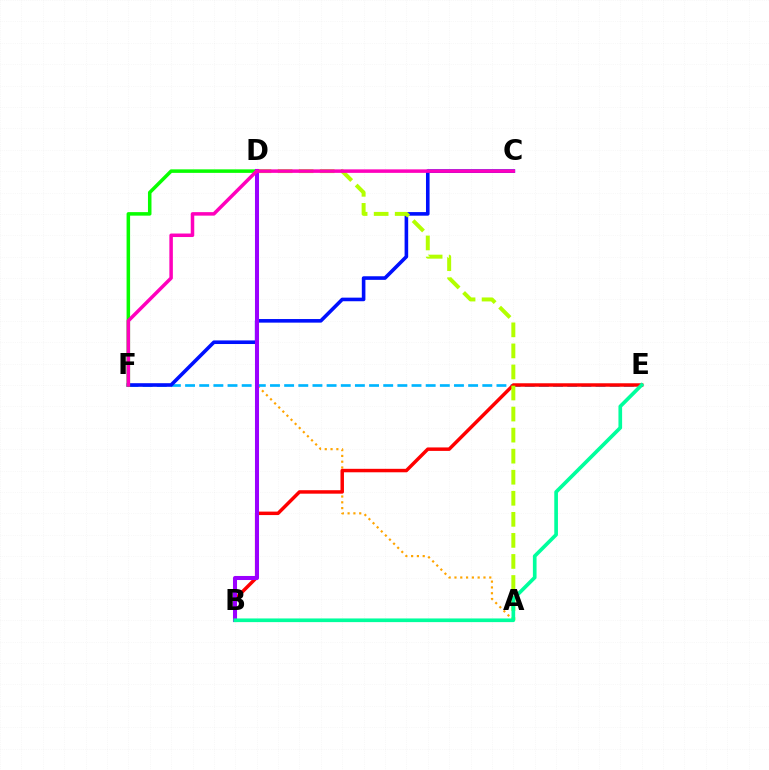{('A', 'D'): [{'color': '#ffa500', 'line_style': 'dotted', 'thickness': 1.58}, {'color': '#b3ff00', 'line_style': 'dashed', 'thickness': 2.86}], ('E', 'F'): [{'color': '#00b5ff', 'line_style': 'dashed', 'thickness': 1.92}], ('C', 'F'): [{'color': '#0010ff', 'line_style': 'solid', 'thickness': 2.59}, {'color': '#ff00bd', 'line_style': 'solid', 'thickness': 2.52}], ('B', 'E'): [{'color': '#ff0000', 'line_style': 'solid', 'thickness': 2.5}, {'color': '#00ff9d', 'line_style': 'solid', 'thickness': 2.64}], ('D', 'F'): [{'color': '#08ff00', 'line_style': 'solid', 'thickness': 2.53}], ('B', 'D'): [{'color': '#9b00ff', 'line_style': 'solid', 'thickness': 2.92}]}